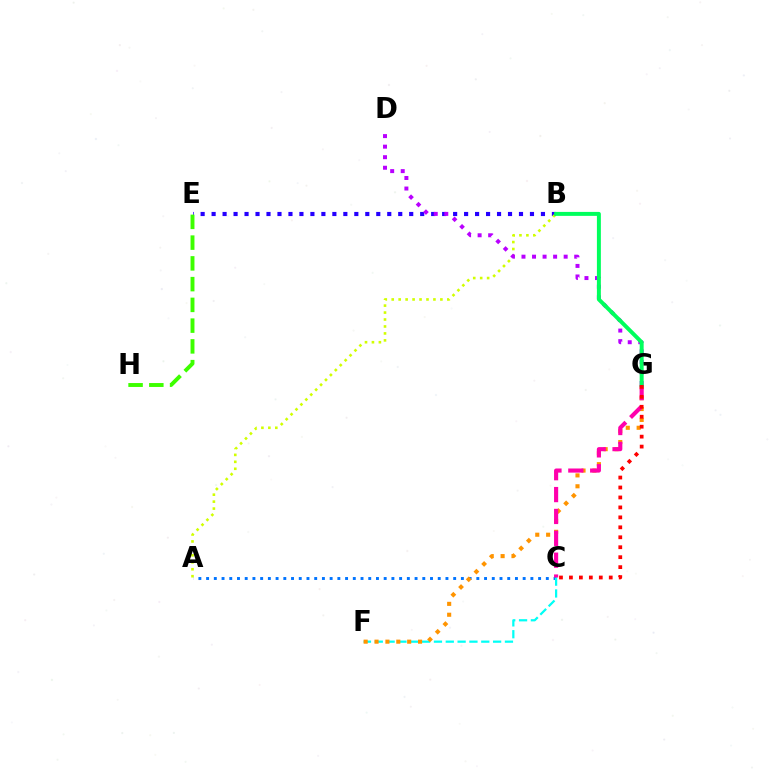{('B', 'E'): [{'color': '#2500ff', 'line_style': 'dotted', 'thickness': 2.98}], ('A', 'B'): [{'color': '#d1ff00', 'line_style': 'dotted', 'thickness': 1.89}], ('A', 'C'): [{'color': '#0074ff', 'line_style': 'dotted', 'thickness': 2.1}], ('C', 'F'): [{'color': '#00fff6', 'line_style': 'dashed', 'thickness': 1.61}], ('D', 'G'): [{'color': '#b900ff', 'line_style': 'dotted', 'thickness': 2.87}], ('E', 'H'): [{'color': '#3dff00', 'line_style': 'dashed', 'thickness': 2.82}], ('F', 'G'): [{'color': '#ff9400', 'line_style': 'dotted', 'thickness': 2.96}], ('C', 'G'): [{'color': '#ff00ac', 'line_style': 'dashed', 'thickness': 2.97}, {'color': '#ff0000', 'line_style': 'dotted', 'thickness': 2.7}], ('B', 'G'): [{'color': '#00ff5c', 'line_style': 'solid', 'thickness': 2.85}]}